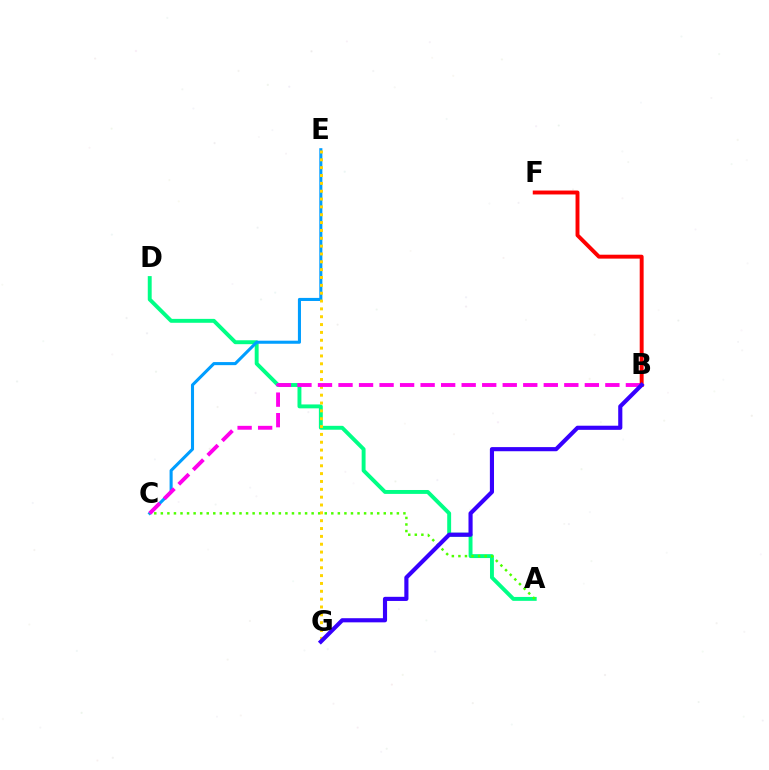{('A', 'D'): [{'color': '#00ff86', 'line_style': 'solid', 'thickness': 2.81}], ('C', 'E'): [{'color': '#009eff', 'line_style': 'solid', 'thickness': 2.21}], ('A', 'C'): [{'color': '#4fff00', 'line_style': 'dotted', 'thickness': 1.78}], ('E', 'G'): [{'color': '#ffd500', 'line_style': 'dotted', 'thickness': 2.13}], ('B', 'C'): [{'color': '#ff00ed', 'line_style': 'dashed', 'thickness': 2.79}], ('B', 'F'): [{'color': '#ff0000', 'line_style': 'solid', 'thickness': 2.82}], ('B', 'G'): [{'color': '#3700ff', 'line_style': 'solid', 'thickness': 2.98}]}